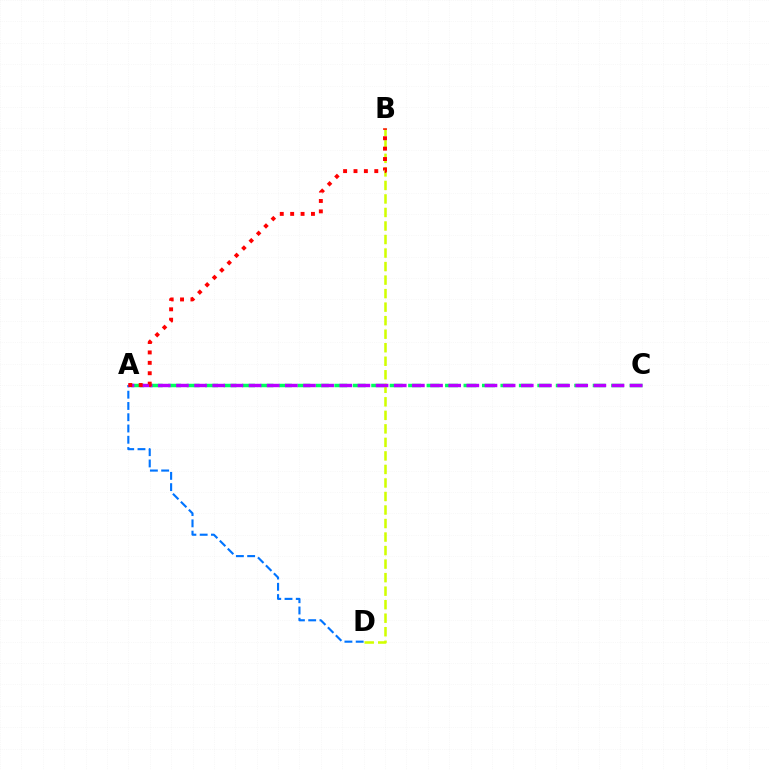{('B', 'D'): [{'color': '#d1ff00', 'line_style': 'dashed', 'thickness': 1.84}], ('A', 'D'): [{'color': '#0074ff', 'line_style': 'dashed', 'thickness': 1.53}], ('A', 'C'): [{'color': '#00ff5c', 'line_style': 'dashed', 'thickness': 2.51}, {'color': '#b900ff', 'line_style': 'dashed', 'thickness': 2.47}], ('A', 'B'): [{'color': '#ff0000', 'line_style': 'dotted', 'thickness': 2.82}]}